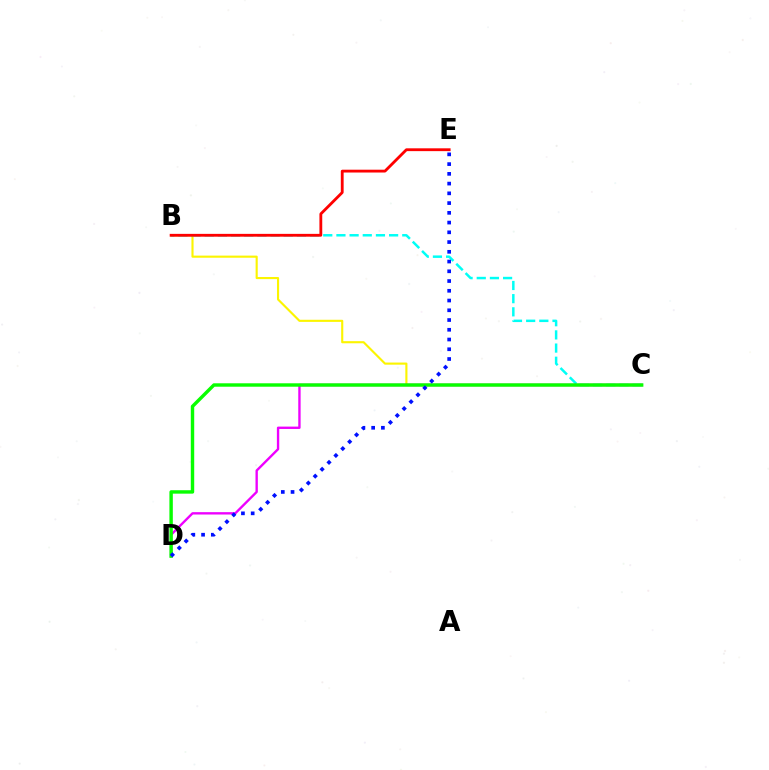{('B', 'C'): [{'color': '#fcf500', 'line_style': 'solid', 'thickness': 1.53}, {'color': '#00fff6', 'line_style': 'dashed', 'thickness': 1.79}], ('C', 'D'): [{'color': '#ee00ff', 'line_style': 'solid', 'thickness': 1.7}, {'color': '#08ff00', 'line_style': 'solid', 'thickness': 2.47}], ('B', 'E'): [{'color': '#ff0000', 'line_style': 'solid', 'thickness': 2.03}], ('D', 'E'): [{'color': '#0010ff', 'line_style': 'dotted', 'thickness': 2.65}]}